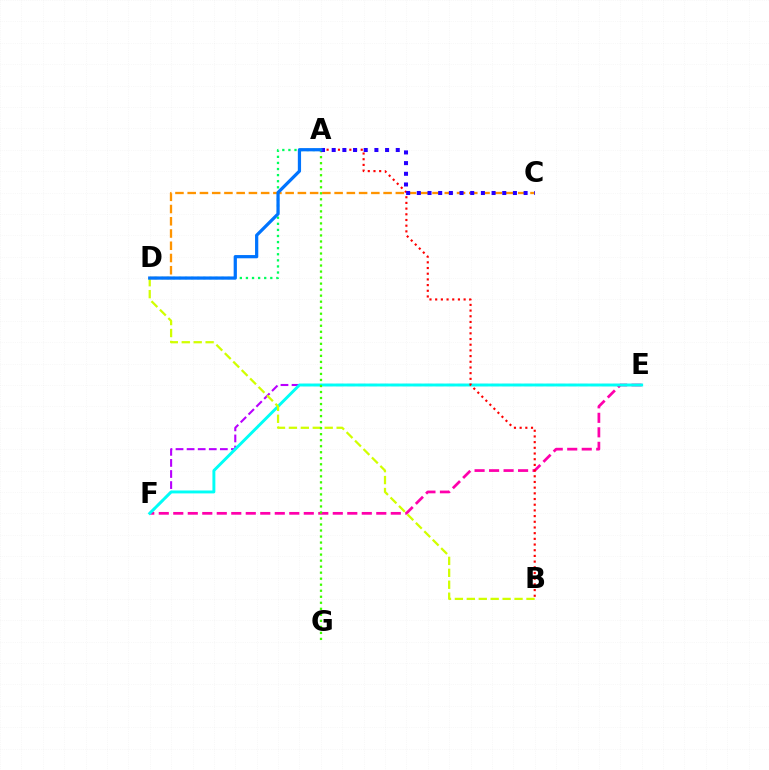{('E', 'F'): [{'color': '#ff00ac', 'line_style': 'dashed', 'thickness': 1.97}, {'color': '#b900ff', 'line_style': 'dashed', 'thickness': 1.51}, {'color': '#00fff6', 'line_style': 'solid', 'thickness': 2.1}], ('A', 'D'): [{'color': '#00ff5c', 'line_style': 'dotted', 'thickness': 1.65}, {'color': '#0074ff', 'line_style': 'solid', 'thickness': 2.33}], ('A', 'B'): [{'color': '#ff0000', 'line_style': 'dotted', 'thickness': 1.55}], ('B', 'D'): [{'color': '#d1ff00', 'line_style': 'dashed', 'thickness': 1.62}], ('A', 'G'): [{'color': '#3dff00', 'line_style': 'dotted', 'thickness': 1.64}], ('C', 'D'): [{'color': '#ff9400', 'line_style': 'dashed', 'thickness': 1.66}], ('A', 'C'): [{'color': '#2500ff', 'line_style': 'dotted', 'thickness': 2.9}]}